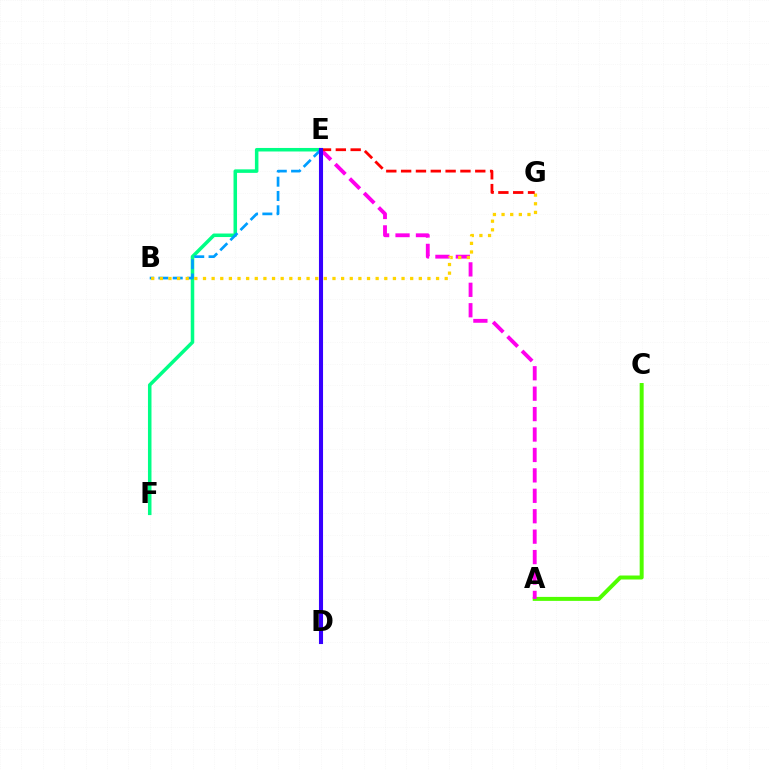{('A', 'C'): [{'color': '#4fff00', 'line_style': 'solid', 'thickness': 2.87}], ('A', 'E'): [{'color': '#ff00ed', 'line_style': 'dashed', 'thickness': 2.77}], ('E', 'F'): [{'color': '#00ff86', 'line_style': 'solid', 'thickness': 2.53}], ('B', 'E'): [{'color': '#009eff', 'line_style': 'dashed', 'thickness': 1.94}], ('B', 'G'): [{'color': '#ffd500', 'line_style': 'dotted', 'thickness': 2.35}], ('E', 'G'): [{'color': '#ff0000', 'line_style': 'dashed', 'thickness': 2.01}], ('D', 'E'): [{'color': '#3700ff', 'line_style': 'solid', 'thickness': 2.94}]}